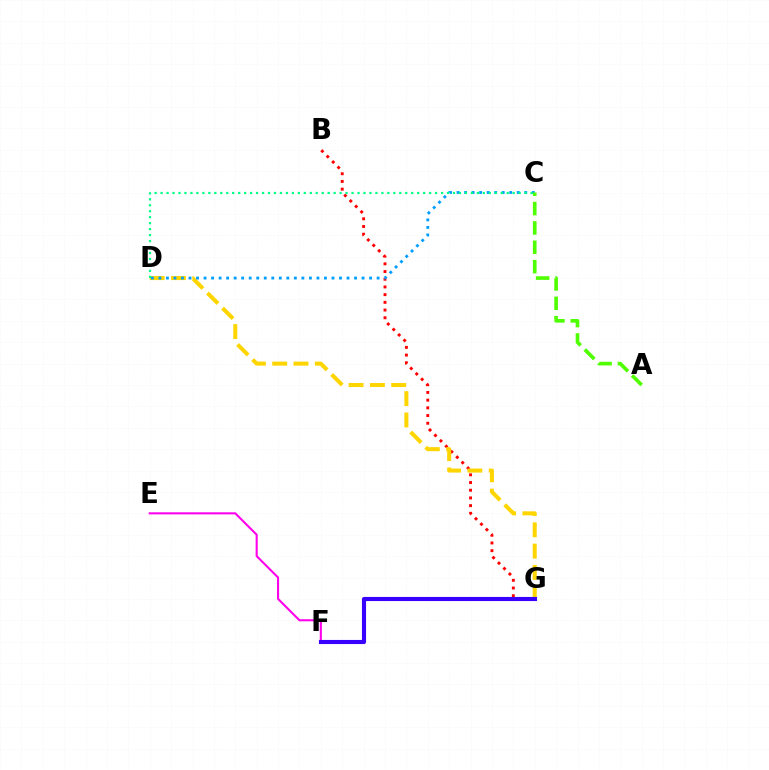{('B', 'G'): [{'color': '#ff0000', 'line_style': 'dotted', 'thickness': 2.09}], ('D', 'G'): [{'color': '#ffd500', 'line_style': 'dashed', 'thickness': 2.9}], ('E', 'F'): [{'color': '#ff00ed', 'line_style': 'solid', 'thickness': 1.5}], ('F', 'G'): [{'color': '#3700ff', 'line_style': 'solid', 'thickness': 2.96}], ('C', 'D'): [{'color': '#009eff', 'line_style': 'dotted', 'thickness': 2.04}, {'color': '#00ff86', 'line_style': 'dotted', 'thickness': 1.62}], ('A', 'C'): [{'color': '#4fff00', 'line_style': 'dashed', 'thickness': 2.63}]}